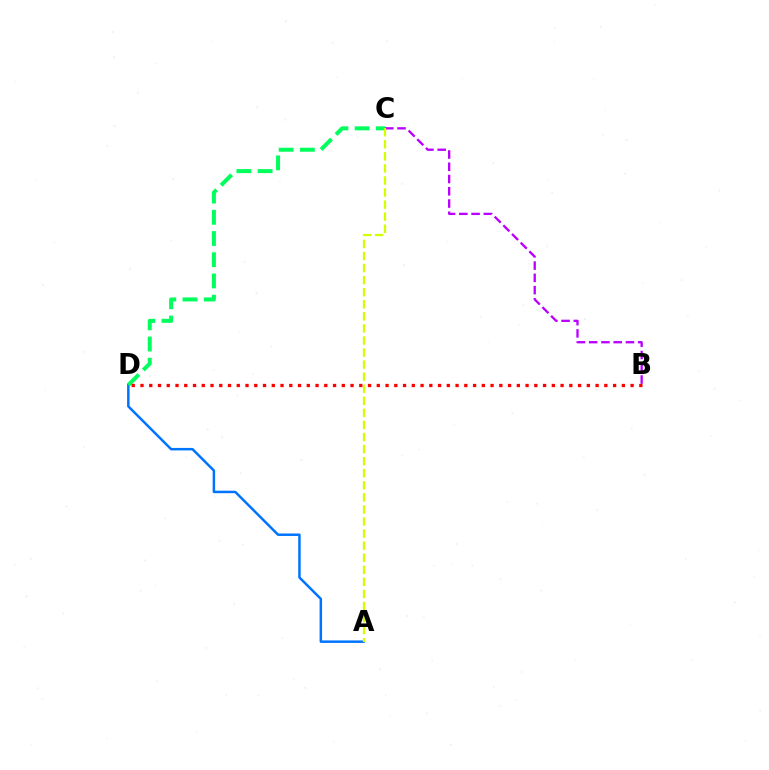{('A', 'D'): [{'color': '#0074ff', 'line_style': 'solid', 'thickness': 1.79}], ('B', 'C'): [{'color': '#b900ff', 'line_style': 'dashed', 'thickness': 1.66}], ('C', 'D'): [{'color': '#00ff5c', 'line_style': 'dashed', 'thickness': 2.88}], ('A', 'C'): [{'color': '#d1ff00', 'line_style': 'dashed', 'thickness': 1.64}], ('B', 'D'): [{'color': '#ff0000', 'line_style': 'dotted', 'thickness': 2.38}]}